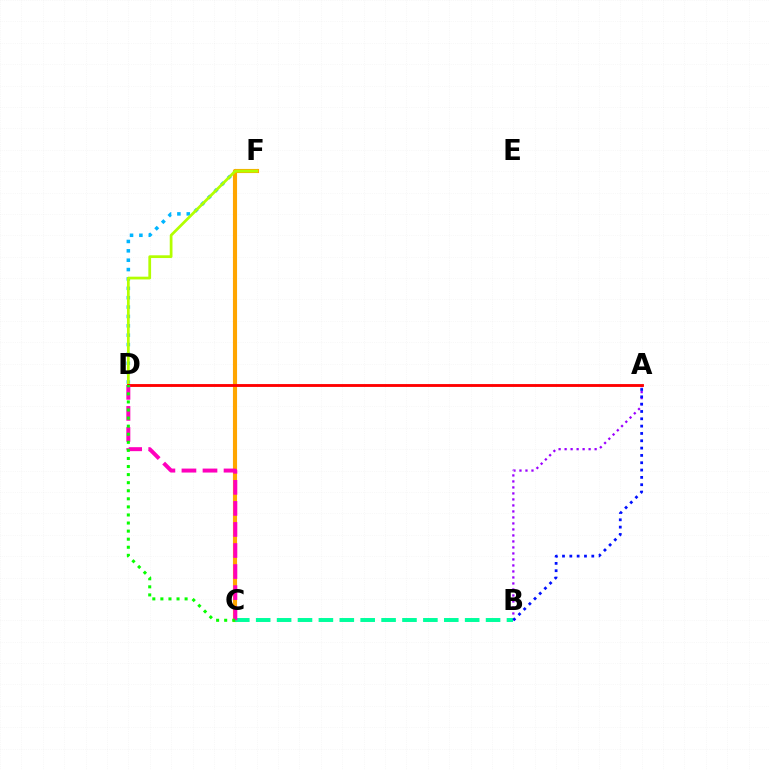{('D', 'F'): [{'color': '#00b5ff', 'line_style': 'dotted', 'thickness': 2.55}, {'color': '#b3ff00', 'line_style': 'solid', 'thickness': 1.98}], ('C', 'F'): [{'color': '#ffa500', 'line_style': 'solid', 'thickness': 2.97}], ('A', 'B'): [{'color': '#9b00ff', 'line_style': 'dotted', 'thickness': 1.63}, {'color': '#0010ff', 'line_style': 'dotted', 'thickness': 1.99}], ('B', 'C'): [{'color': '#00ff9d', 'line_style': 'dashed', 'thickness': 2.84}], ('A', 'D'): [{'color': '#ff0000', 'line_style': 'solid', 'thickness': 2.05}], ('C', 'D'): [{'color': '#ff00bd', 'line_style': 'dashed', 'thickness': 2.86}, {'color': '#08ff00', 'line_style': 'dotted', 'thickness': 2.19}]}